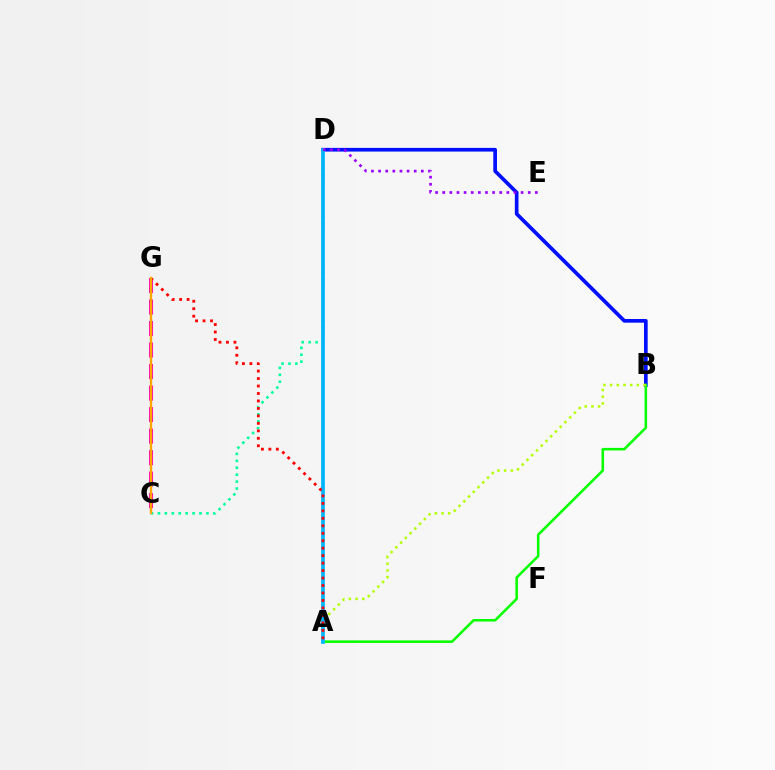{('C', 'G'): [{'color': '#ff00bd', 'line_style': 'dashed', 'thickness': 2.92}, {'color': '#ffa500', 'line_style': 'solid', 'thickness': 1.69}], ('B', 'D'): [{'color': '#0010ff', 'line_style': 'solid', 'thickness': 2.66}], ('C', 'D'): [{'color': '#00ff9d', 'line_style': 'dotted', 'thickness': 1.88}], ('A', 'B'): [{'color': '#08ff00', 'line_style': 'solid', 'thickness': 1.84}, {'color': '#b3ff00', 'line_style': 'dotted', 'thickness': 1.82}], ('A', 'D'): [{'color': '#00b5ff', 'line_style': 'solid', 'thickness': 2.69}], ('D', 'E'): [{'color': '#9b00ff', 'line_style': 'dotted', 'thickness': 1.94}], ('A', 'G'): [{'color': '#ff0000', 'line_style': 'dotted', 'thickness': 2.03}]}